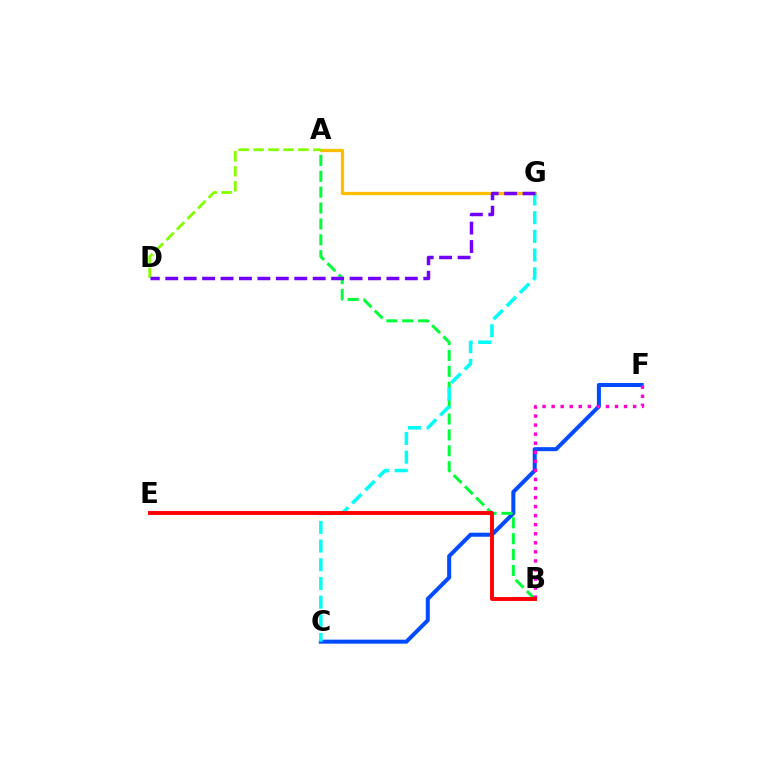{('A', 'G'): [{'color': '#ffbd00', 'line_style': 'solid', 'thickness': 2.34}], ('C', 'F'): [{'color': '#004bff', 'line_style': 'solid', 'thickness': 2.89}], ('A', 'B'): [{'color': '#00ff39', 'line_style': 'dashed', 'thickness': 2.16}], ('B', 'F'): [{'color': '#ff00cf', 'line_style': 'dotted', 'thickness': 2.46}], ('C', 'G'): [{'color': '#00fff6', 'line_style': 'dashed', 'thickness': 2.54}], ('B', 'E'): [{'color': '#ff0000', 'line_style': 'solid', 'thickness': 2.81}], ('A', 'D'): [{'color': '#84ff00', 'line_style': 'dashed', 'thickness': 2.03}], ('D', 'G'): [{'color': '#7200ff', 'line_style': 'dashed', 'thickness': 2.5}]}